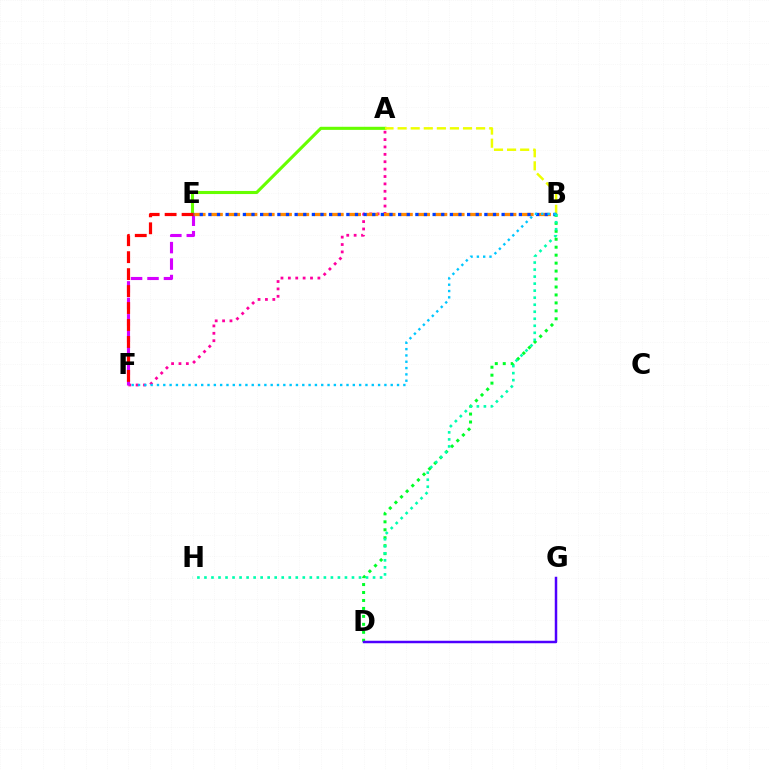{('A', 'E'): [{'color': '#66ff00', 'line_style': 'solid', 'thickness': 2.23}], ('A', 'F'): [{'color': '#ff00a0', 'line_style': 'dotted', 'thickness': 2.01}], ('E', 'F'): [{'color': '#d600ff', 'line_style': 'dashed', 'thickness': 2.24}, {'color': '#ff0000', 'line_style': 'dashed', 'thickness': 2.3}], ('B', 'E'): [{'color': '#ff8800', 'line_style': 'dashed', 'thickness': 2.35}, {'color': '#003fff', 'line_style': 'dotted', 'thickness': 2.34}], ('A', 'B'): [{'color': '#eeff00', 'line_style': 'dashed', 'thickness': 1.78}], ('B', 'D'): [{'color': '#00ff27', 'line_style': 'dotted', 'thickness': 2.16}], ('D', 'G'): [{'color': '#4f00ff', 'line_style': 'solid', 'thickness': 1.79}], ('B', 'H'): [{'color': '#00ffaf', 'line_style': 'dotted', 'thickness': 1.91}], ('B', 'F'): [{'color': '#00c7ff', 'line_style': 'dotted', 'thickness': 1.72}]}